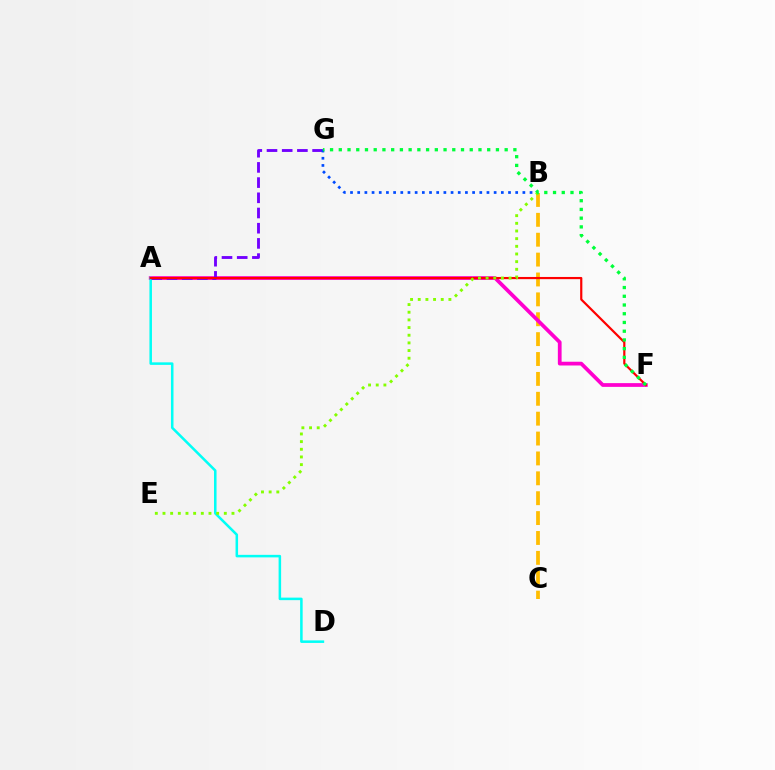{('B', 'C'): [{'color': '#ffbd00', 'line_style': 'dashed', 'thickness': 2.7}], ('A', 'F'): [{'color': '#ff00cf', 'line_style': 'solid', 'thickness': 2.7}, {'color': '#ff0000', 'line_style': 'solid', 'thickness': 1.58}], ('A', 'D'): [{'color': '#00fff6', 'line_style': 'solid', 'thickness': 1.82}], ('A', 'G'): [{'color': '#7200ff', 'line_style': 'dashed', 'thickness': 2.06}], ('B', 'G'): [{'color': '#004bff', 'line_style': 'dotted', 'thickness': 1.95}], ('B', 'E'): [{'color': '#84ff00', 'line_style': 'dotted', 'thickness': 2.08}], ('F', 'G'): [{'color': '#00ff39', 'line_style': 'dotted', 'thickness': 2.37}]}